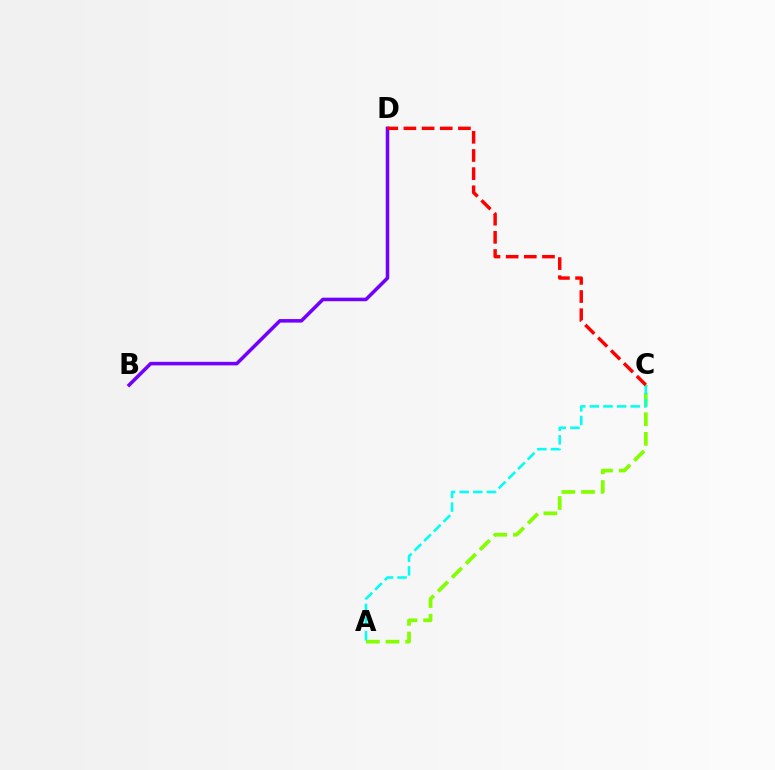{('A', 'C'): [{'color': '#84ff00', 'line_style': 'dashed', 'thickness': 2.67}, {'color': '#00fff6', 'line_style': 'dashed', 'thickness': 1.85}], ('B', 'D'): [{'color': '#7200ff', 'line_style': 'solid', 'thickness': 2.54}], ('C', 'D'): [{'color': '#ff0000', 'line_style': 'dashed', 'thickness': 2.47}]}